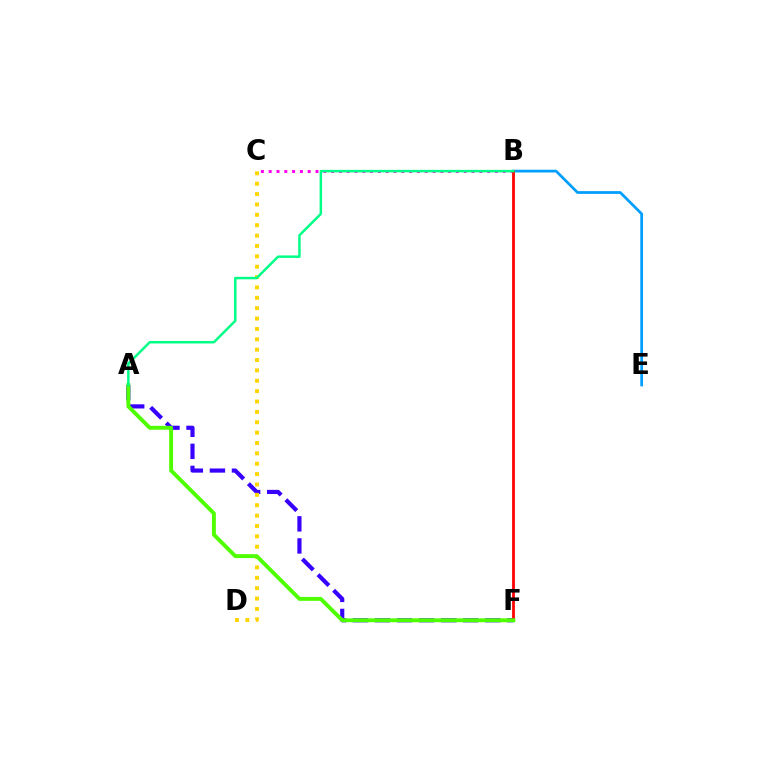{('B', 'E'): [{'color': '#009eff', 'line_style': 'solid', 'thickness': 1.97}], ('B', 'C'): [{'color': '#ff00ed', 'line_style': 'dotted', 'thickness': 2.12}], ('A', 'F'): [{'color': '#3700ff', 'line_style': 'dashed', 'thickness': 3.0}, {'color': '#4fff00', 'line_style': 'solid', 'thickness': 2.81}], ('B', 'F'): [{'color': '#ff0000', 'line_style': 'solid', 'thickness': 2.0}], ('C', 'D'): [{'color': '#ffd500', 'line_style': 'dotted', 'thickness': 2.82}], ('A', 'B'): [{'color': '#00ff86', 'line_style': 'solid', 'thickness': 1.79}]}